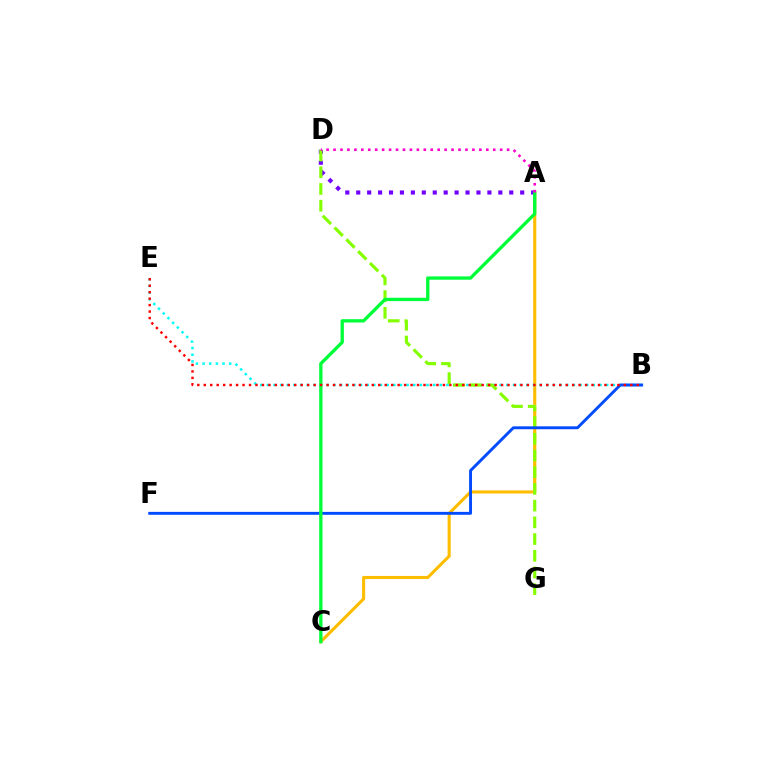{('A', 'C'): [{'color': '#ffbd00', 'line_style': 'solid', 'thickness': 2.23}, {'color': '#00ff39', 'line_style': 'solid', 'thickness': 2.4}], ('B', 'E'): [{'color': '#00fff6', 'line_style': 'dotted', 'thickness': 1.81}, {'color': '#ff0000', 'line_style': 'dotted', 'thickness': 1.76}], ('A', 'D'): [{'color': '#7200ff', 'line_style': 'dotted', 'thickness': 2.97}, {'color': '#ff00cf', 'line_style': 'dotted', 'thickness': 1.89}], ('D', 'G'): [{'color': '#84ff00', 'line_style': 'dashed', 'thickness': 2.27}], ('B', 'F'): [{'color': '#004bff', 'line_style': 'solid', 'thickness': 2.09}]}